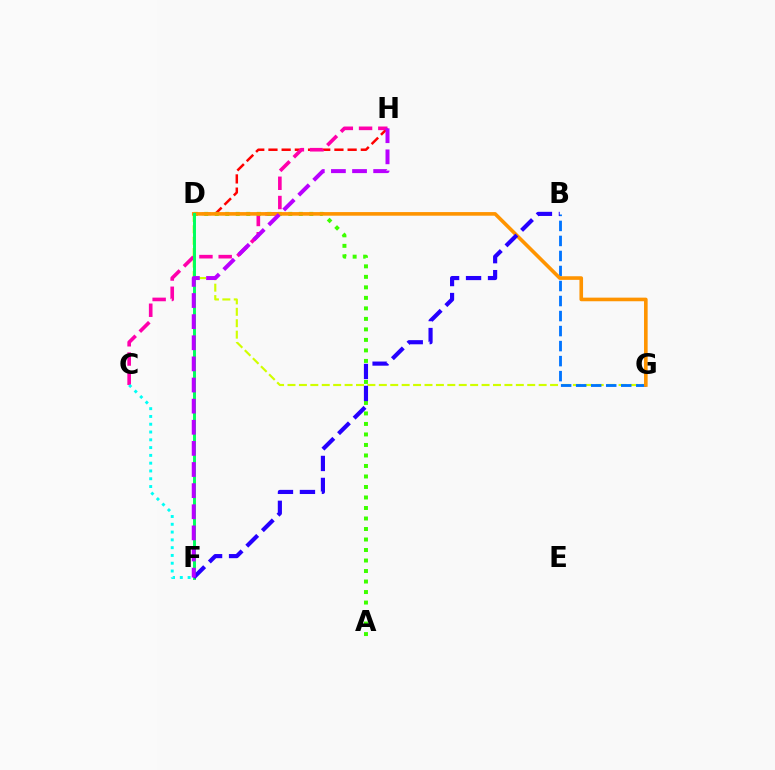{('D', 'G'): [{'color': '#d1ff00', 'line_style': 'dashed', 'thickness': 1.55}, {'color': '#ff9400', 'line_style': 'solid', 'thickness': 2.6}], ('D', 'H'): [{'color': '#ff0000', 'line_style': 'dashed', 'thickness': 1.79}], ('B', 'G'): [{'color': '#0074ff', 'line_style': 'dashed', 'thickness': 2.04}], ('C', 'H'): [{'color': '#ff00ac', 'line_style': 'dashed', 'thickness': 2.62}], ('C', 'F'): [{'color': '#00fff6', 'line_style': 'dotted', 'thickness': 2.12}], ('A', 'D'): [{'color': '#3dff00', 'line_style': 'dotted', 'thickness': 2.85}], ('D', 'F'): [{'color': '#00ff5c', 'line_style': 'solid', 'thickness': 2.12}], ('B', 'F'): [{'color': '#2500ff', 'line_style': 'dashed', 'thickness': 2.99}], ('F', 'H'): [{'color': '#b900ff', 'line_style': 'dashed', 'thickness': 2.87}]}